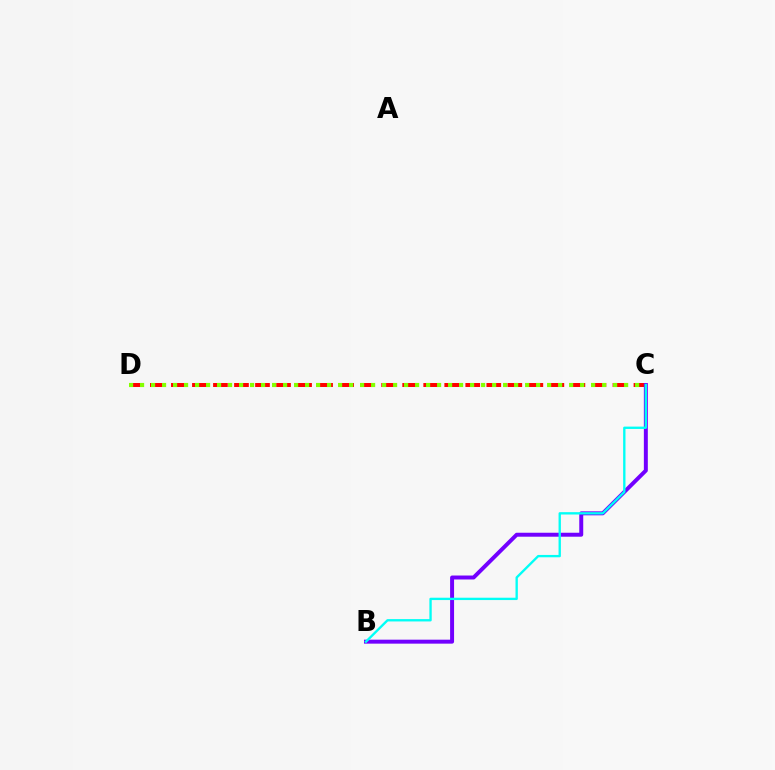{('C', 'D'): [{'color': '#ff0000', 'line_style': 'dashed', 'thickness': 2.86}, {'color': '#84ff00', 'line_style': 'dotted', 'thickness': 2.99}], ('B', 'C'): [{'color': '#7200ff', 'line_style': 'solid', 'thickness': 2.85}, {'color': '#00fff6', 'line_style': 'solid', 'thickness': 1.69}]}